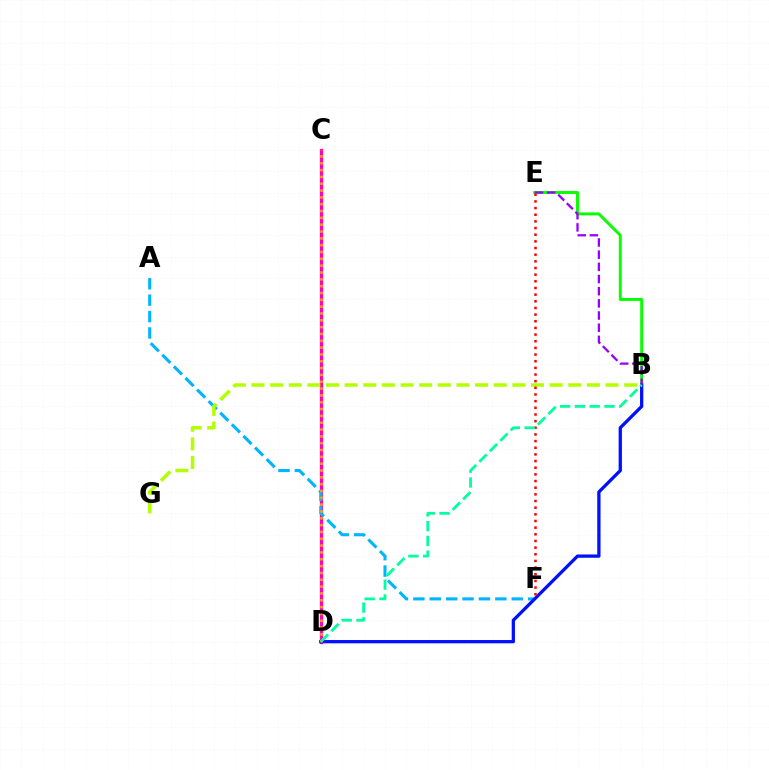{('C', 'D'): [{'color': '#ff00bd', 'line_style': 'solid', 'thickness': 2.37}, {'color': '#ffa500', 'line_style': 'dotted', 'thickness': 1.86}], ('A', 'F'): [{'color': '#00b5ff', 'line_style': 'dashed', 'thickness': 2.23}], ('B', 'G'): [{'color': '#b3ff00', 'line_style': 'dashed', 'thickness': 2.53}], ('B', 'E'): [{'color': '#08ff00', 'line_style': 'solid', 'thickness': 2.12}, {'color': '#9b00ff', 'line_style': 'dashed', 'thickness': 1.65}], ('B', 'D'): [{'color': '#0010ff', 'line_style': 'solid', 'thickness': 2.36}, {'color': '#00ff9d', 'line_style': 'dashed', 'thickness': 2.01}], ('E', 'F'): [{'color': '#ff0000', 'line_style': 'dotted', 'thickness': 1.81}]}